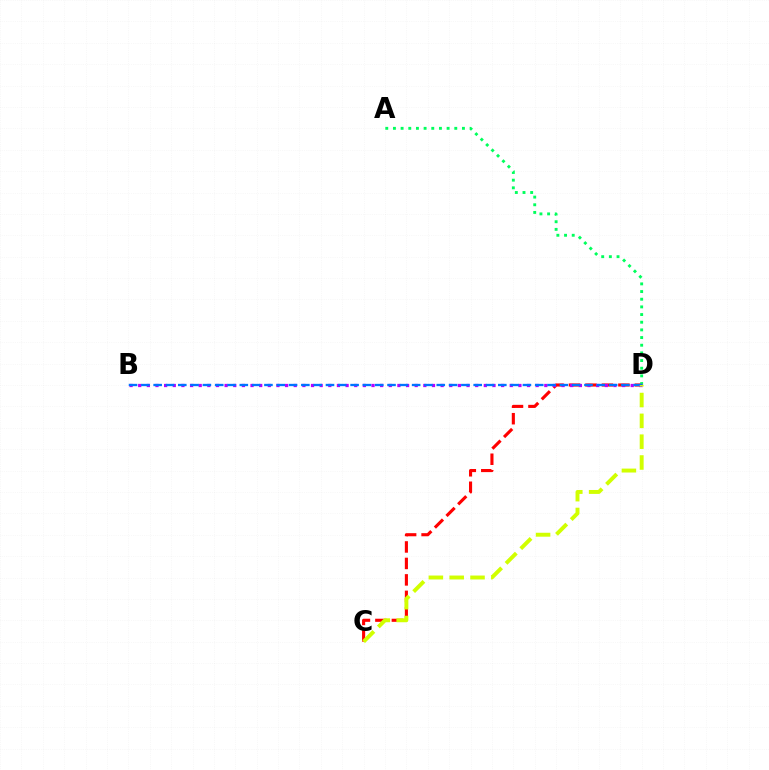{('C', 'D'): [{'color': '#ff0000', 'line_style': 'dashed', 'thickness': 2.24}, {'color': '#d1ff00', 'line_style': 'dashed', 'thickness': 2.83}], ('A', 'D'): [{'color': '#00ff5c', 'line_style': 'dotted', 'thickness': 2.08}], ('B', 'D'): [{'color': '#b900ff', 'line_style': 'dotted', 'thickness': 2.35}, {'color': '#0074ff', 'line_style': 'dashed', 'thickness': 1.67}]}